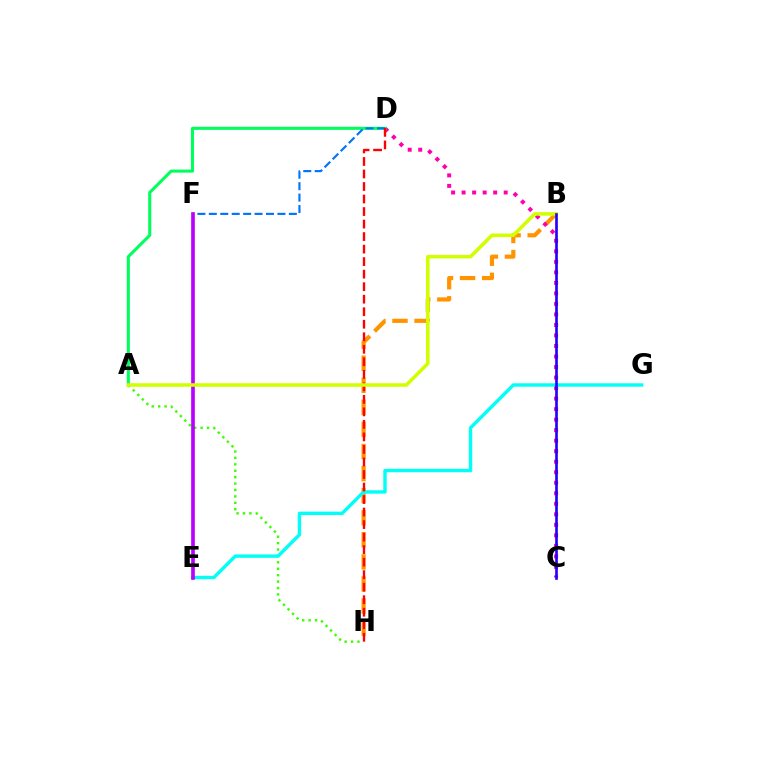{('B', 'H'): [{'color': '#ff9400', 'line_style': 'dashed', 'thickness': 3.0}], ('C', 'D'): [{'color': '#ff00ac', 'line_style': 'dotted', 'thickness': 2.86}], ('A', 'H'): [{'color': '#3dff00', 'line_style': 'dotted', 'thickness': 1.74}], ('A', 'D'): [{'color': '#00ff5c', 'line_style': 'solid', 'thickness': 2.21}], ('E', 'G'): [{'color': '#00fff6', 'line_style': 'solid', 'thickness': 2.44}], ('D', 'F'): [{'color': '#0074ff', 'line_style': 'dashed', 'thickness': 1.55}], ('D', 'H'): [{'color': '#ff0000', 'line_style': 'dashed', 'thickness': 1.7}], ('E', 'F'): [{'color': '#b900ff', 'line_style': 'solid', 'thickness': 2.63}], ('A', 'B'): [{'color': '#d1ff00', 'line_style': 'solid', 'thickness': 2.56}], ('B', 'C'): [{'color': '#2500ff', 'line_style': 'solid', 'thickness': 1.92}]}